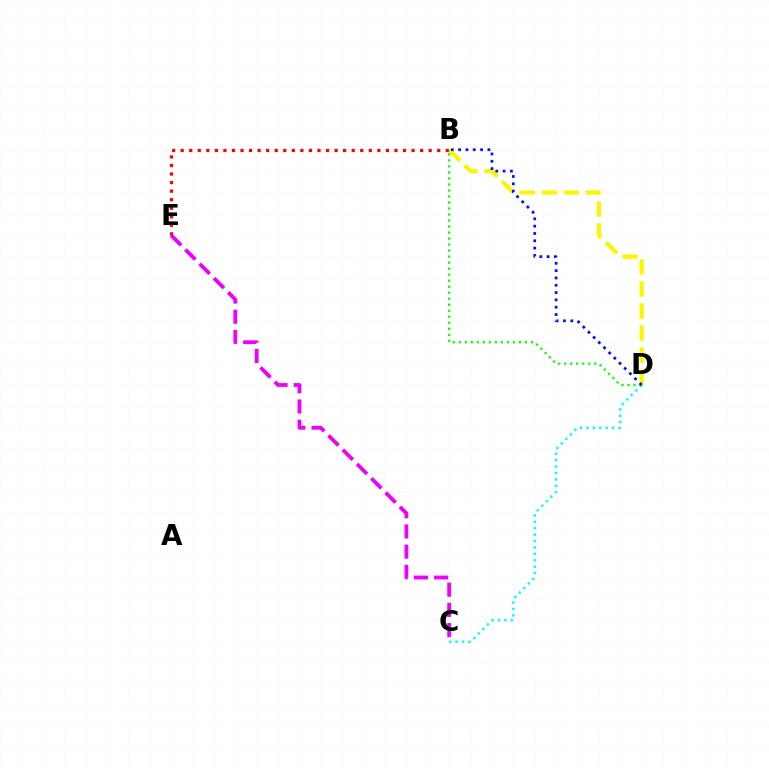{('C', 'E'): [{'color': '#ee00ff', 'line_style': 'dashed', 'thickness': 2.74}], ('B', 'D'): [{'color': '#fcf500', 'line_style': 'dashed', 'thickness': 2.99}, {'color': '#08ff00', 'line_style': 'dotted', 'thickness': 1.63}, {'color': '#0010ff', 'line_style': 'dotted', 'thickness': 1.99}], ('C', 'D'): [{'color': '#00fff6', 'line_style': 'dotted', 'thickness': 1.74}], ('B', 'E'): [{'color': '#ff0000', 'line_style': 'dotted', 'thickness': 2.32}]}